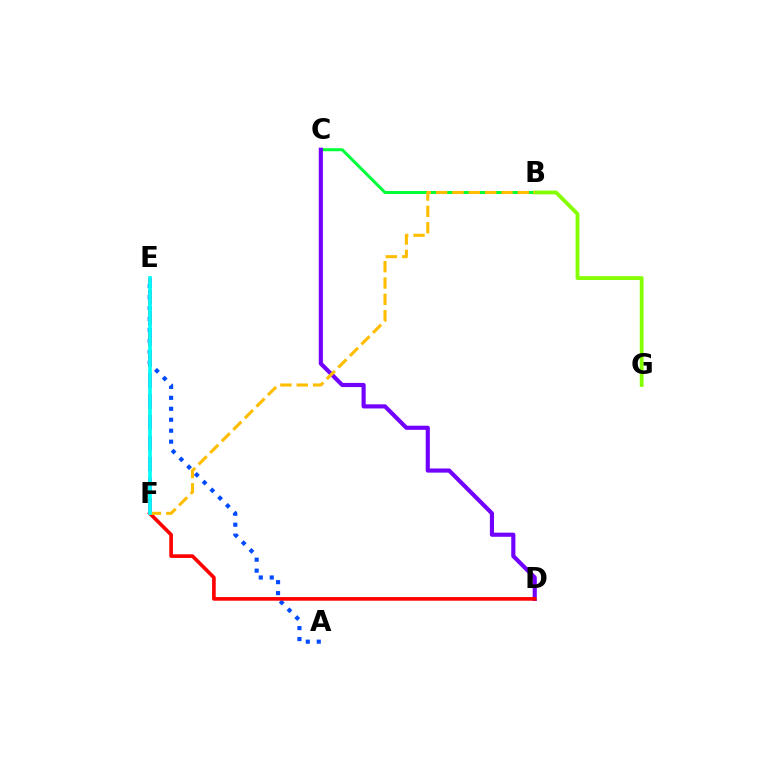{('B', 'C'): [{'color': '#00ff39', 'line_style': 'solid', 'thickness': 2.16}], ('A', 'E'): [{'color': '#004bff', 'line_style': 'dotted', 'thickness': 2.98}], ('C', 'D'): [{'color': '#7200ff', 'line_style': 'solid', 'thickness': 2.98}], ('E', 'F'): [{'color': '#ff00cf', 'line_style': 'dashed', 'thickness': 2.83}, {'color': '#00fff6', 'line_style': 'solid', 'thickness': 2.65}], ('D', 'F'): [{'color': '#ff0000', 'line_style': 'solid', 'thickness': 2.62}], ('B', 'G'): [{'color': '#84ff00', 'line_style': 'solid', 'thickness': 2.73}], ('B', 'F'): [{'color': '#ffbd00', 'line_style': 'dashed', 'thickness': 2.22}]}